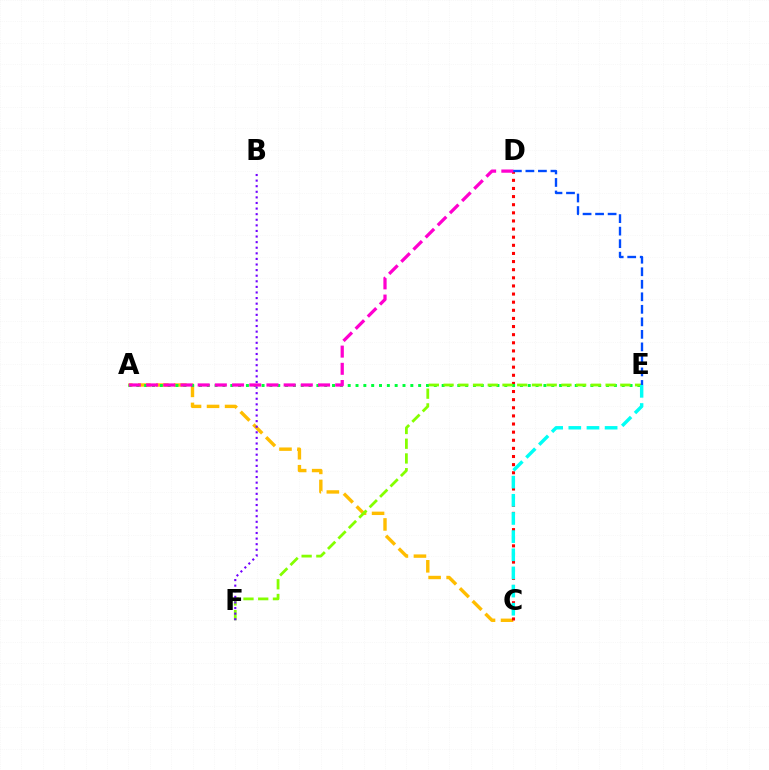{('A', 'C'): [{'color': '#ffbd00', 'line_style': 'dashed', 'thickness': 2.45}], ('C', 'D'): [{'color': '#ff0000', 'line_style': 'dotted', 'thickness': 2.21}], ('A', 'E'): [{'color': '#00ff39', 'line_style': 'dotted', 'thickness': 2.13}], ('E', 'F'): [{'color': '#84ff00', 'line_style': 'dashed', 'thickness': 2.0}], ('B', 'F'): [{'color': '#7200ff', 'line_style': 'dotted', 'thickness': 1.52}], ('D', 'E'): [{'color': '#004bff', 'line_style': 'dashed', 'thickness': 1.7}], ('A', 'D'): [{'color': '#ff00cf', 'line_style': 'dashed', 'thickness': 2.34}], ('C', 'E'): [{'color': '#00fff6', 'line_style': 'dashed', 'thickness': 2.47}]}